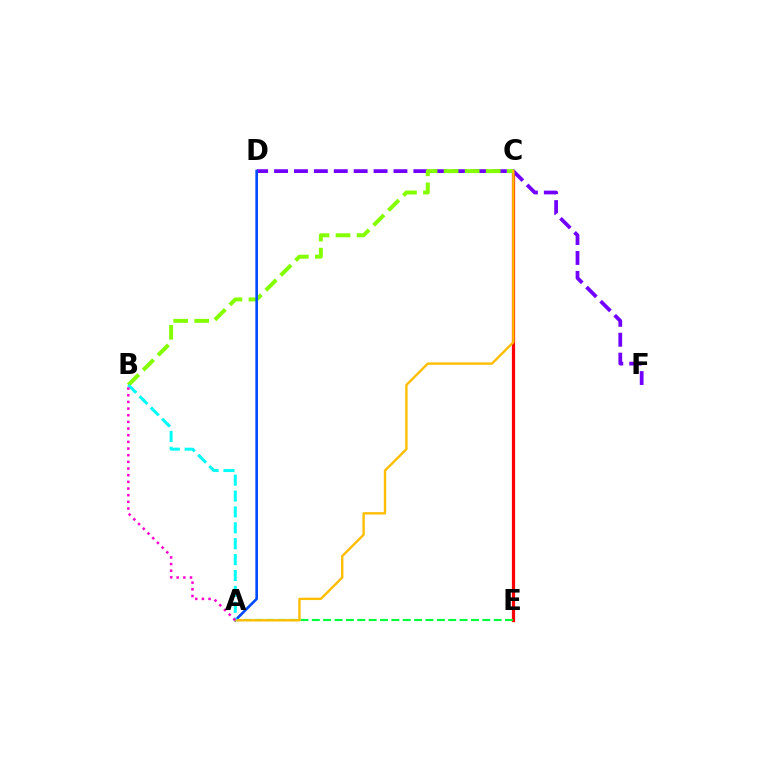{('C', 'E'): [{'color': '#ff0000', 'line_style': 'solid', 'thickness': 2.32}], ('A', 'E'): [{'color': '#00ff39', 'line_style': 'dashed', 'thickness': 1.54}], ('D', 'F'): [{'color': '#7200ff', 'line_style': 'dashed', 'thickness': 2.7}], ('B', 'C'): [{'color': '#84ff00', 'line_style': 'dashed', 'thickness': 2.86}], ('A', 'D'): [{'color': '#004bff', 'line_style': 'solid', 'thickness': 1.9}], ('A', 'C'): [{'color': '#ffbd00', 'line_style': 'solid', 'thickness': 1.71}], ('A', 'B'): [{'color': '#00fff6', 'line_style': 'dashed', 'thickness': 2.16}, {'color': '#ff00cf', 'line_style': 'dotted', 'thickness': 1.81}]}